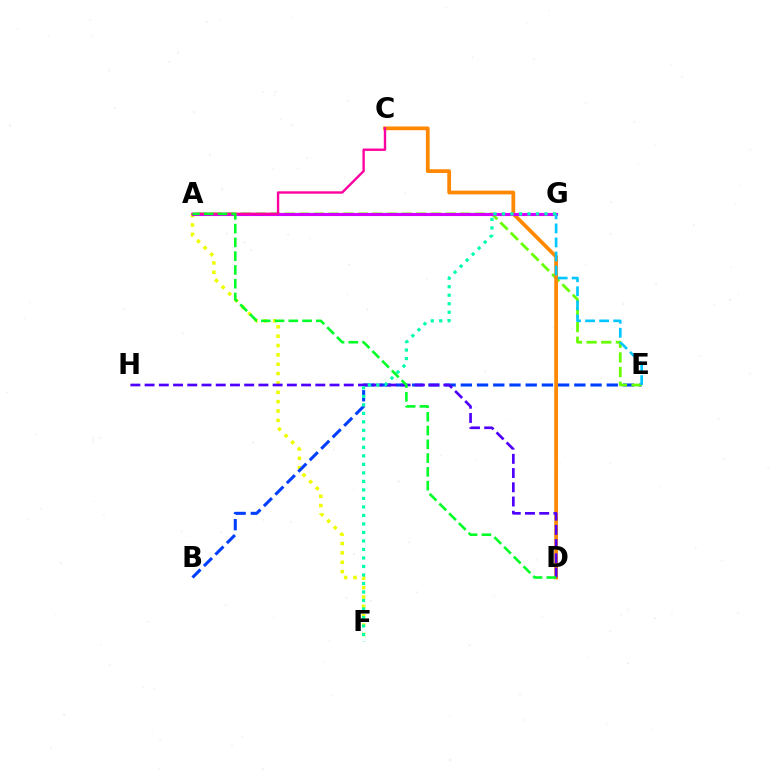{('A', 'G'): [{'color': '#ff0000', 'line_style': 'dashed', 'thickness': 1.93}, {'color': '#d600ff', 'line_style': 'solid', 'thickness': 2.25}], ('A', 'F'): [{'color': '#eeff00', 'line_style': 'dotted', 'thickness': 2.54}], ('B', 'E'): [{'color': '#003fff', 'line_style': 'dashed', 'thickness': 2.2}], ('A', 'E'): [{'color': '#66ff00', 'line_style': 'dashed', 'thickness': 1.99}], ('C', 'D'): [{'color': '#ff8800', 'line_style': 'solid', 'thickness': 2.7}], ('E', 'G'): [{'color': '#00c7ff', 'line_style': 'dashed', 'thickness': 1.91}], ('D', 'H'): [{'color': '#4f00ff', 'line_style': 'dashed', 'thickness': 1.93}], ('A', 'C'): [{'color': '#ff00a0', 'line_style': 'solid', 'thickness': 1.72}], ('A', 'D'): [{'color': '#00ff27', 'line_style': 'dashed', 'thickness': 1.87}], ('F', 'G'): [{'color': '#00ffaf', 'line_style': 'dotted', 'thickness': 2.31}]}